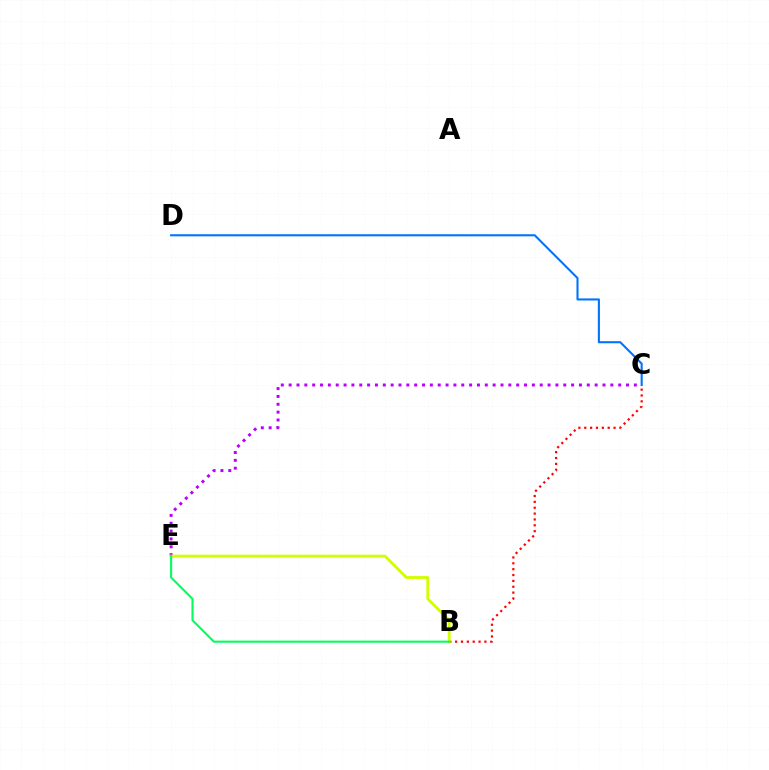{('C', 'E'): [{'color': '#b900ff', 'line_style': 'dotted', 'thickness': 2.13}], ('B', 'C'): [{'color': '#ff0000', 'line_style': 'dotted', 'thickness': 1.59}], ('B', 'E'): [{'color': '#d1ff00', 'line_style': 'solid', 'thickness': 2.05}, {'color': '#00ff5c', 'line_style': 'solid', 'thickness': 1.5}], ('C', 'D'): [{'color': '#0074ff', 'line_style': 'solid', 'thickness': 1.5}]}